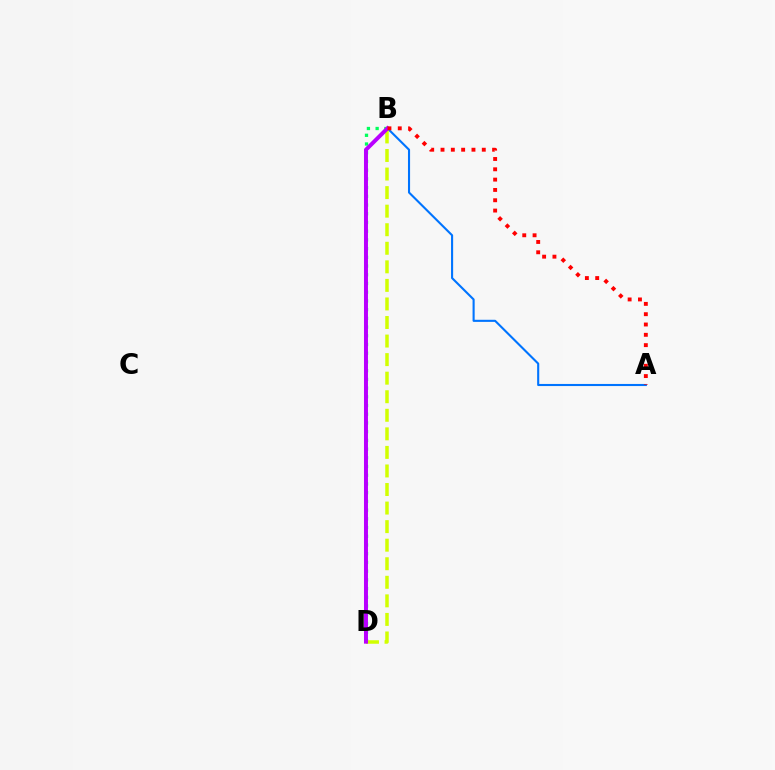{('A', 'B'): [{'color': '#0074ff', 'line_style': 'solid', 'thickness': 1.51}, {'color': '#ff0000', 'line_style': 'dotted', 'thickness': 2.8}], ('B', 'D'): [{'color': '#00ff5c', 'line_style': 'dotted', 'thickness': 2.37}, {'color': '#d1ff00', 'line_style': 'dashed', 'thickness': 2.52}, {'color': '#b900ff', 'line_style': 'solid', 'thickness': 2.86}]}